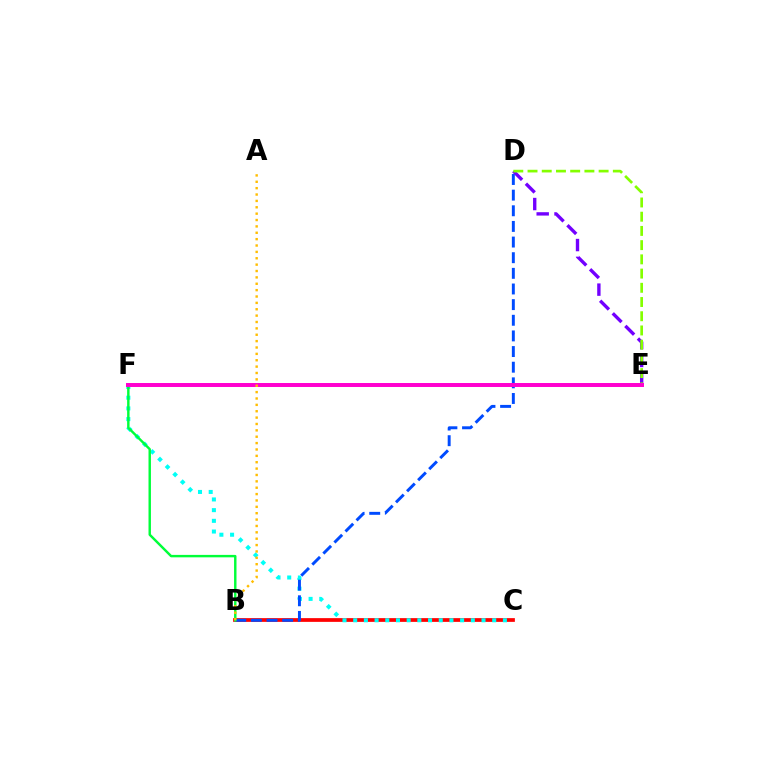{('B', 'C'): [{'color': '#ff0000', 'line_style': 'solid', 'thickness': 2.69}], ('D', 'E'): [{'color': '#7200ff', 'line_style': 'dashed', 'thickness': 2.42}, {'color': '#84ff00', 'line_style': 'dashed', 'thickness': 1.93}], ('C', 'F'): [{'color': '#00fff6', 'line_style': 'dotted', 'thickness': 2.91}], ('B', 'D'): [{'color': '#004bff', 'line_style': 'dashed', 'thickness': 2.12}], ('B', 'F'): [{'color': '#00ff39', 'line_style': 'solid', 'thickness': 1.75}], ('E', 'F'): [{'color': '#ff00cf', 'line_style': 'solid', 'thickness': 2.86}], ('A', 'B'): [{'color': '#ffbd00', 'line_style': 'dotted', 'thickness': 1.73}]}